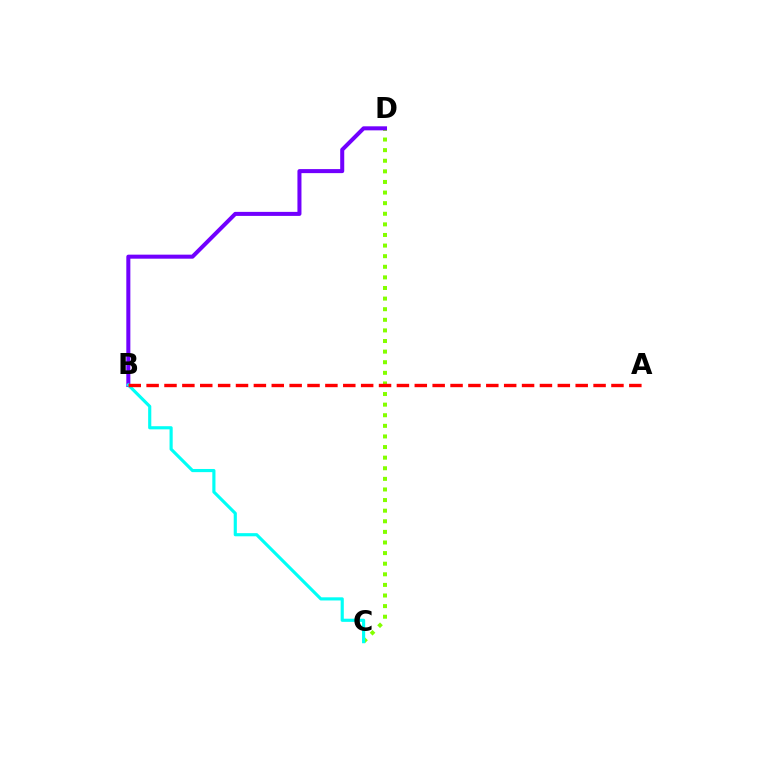{('C', 'D'): [{'color': '#84ff00', 'line_style': 'dotted', 'thickness': 2.88}], ('B', 'D'): [{'color': '#7200ff', 'line_style': 'solid', 'thickness': 2.9}], ('B', 'C'): [{'color': '#00fff6', 'line_style': 'solid', 'thickness': 2.27}], ('A', 'B'): [{'color': '#ff0000', 'line_style': 'dashed', 'thickness': 2.43}]}